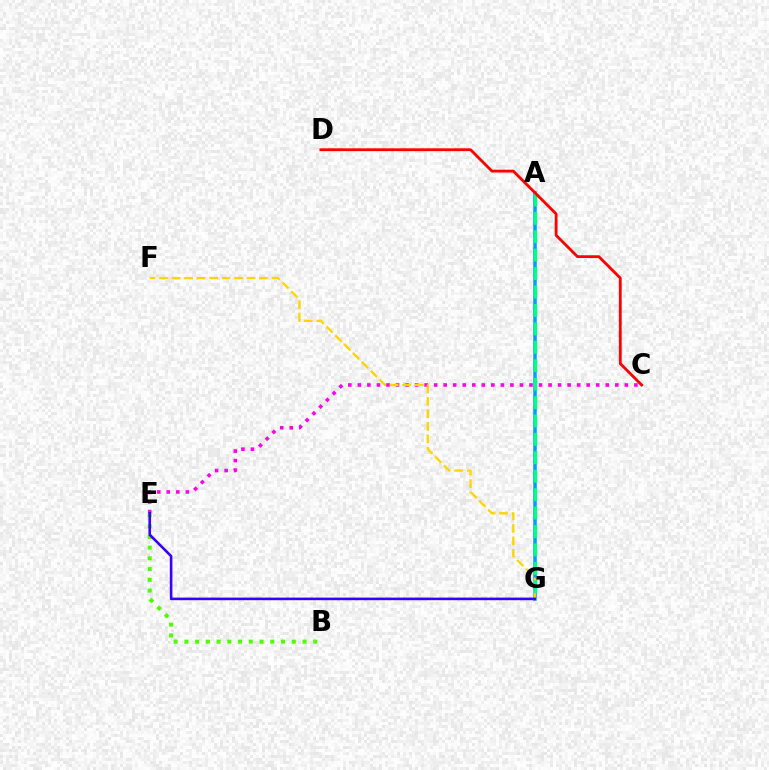{('A', 'G'): [{'color': '#009eff', 'line_style': 'solid', 'thickness': 2.54}, {'color': '#00ff86', 'line_style': 'dashed', 'thickness': 2.5}], ('C', 'E'): [{'color': '#ff00ed', 'line_style': 'dotted', 'thickness': 2.59}], ('B', 'E'): [{'color': '#4fff00', 'line_style': 'dotted', 'thickness': 2.92}], ('F', 'G'): [{'color': '#ffd500', 'line_style': 'dashed', 'thickness': 1.7}], ('C', 'D'): [{'color': '#ff0000', 'line_style': 'solid', 'thickness': 2.03}], ('E', 'G'): [{'color': '#3700ff', 'line_style': 'solid', 'thickness': 1.87}]}